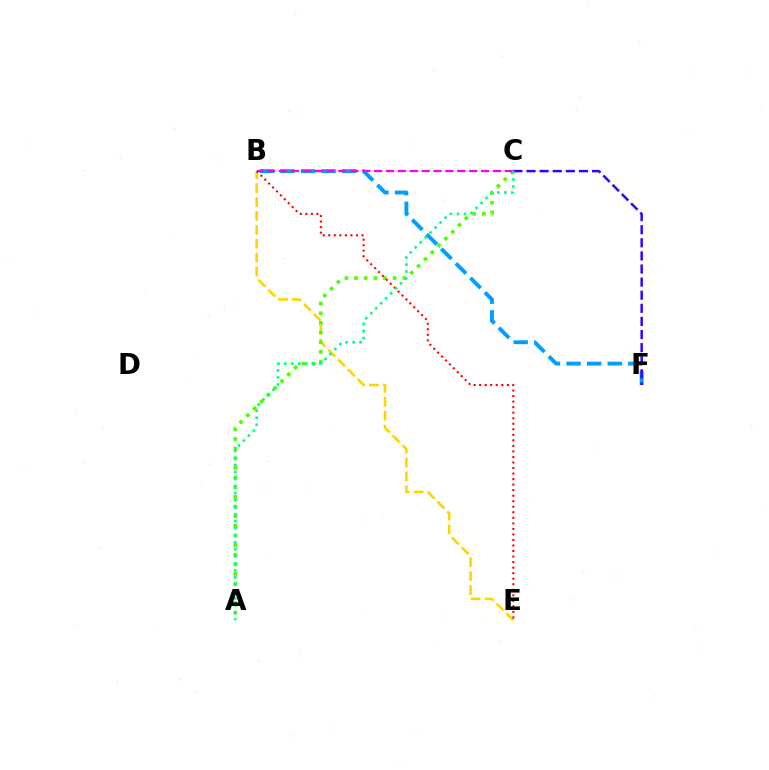{('B', 'E'): [{'color': '#ffd500', 'line_style': 'dashed', 'thickness': 1.89}, {'color': '#ff0000', 'line_style': 'dotted', 'thickness': 1.5}], ('B', 'F'): [{'color': '#009eff', 'line_style': 'dashed', 'thickness': 2.79}], ('A', 'C'): [{'color': '#4fff00', 'line_style': 'dotted', 'thickness': 2.62}, {'color': '#00ff86', 'line_style': 'dotted', 'thickness': 1.91}], ('B', 'C'): [{'color': '#ff00ed', 'line_style': 'dashed', 'thickness': 1.61}], ('C', 'F'): [{'color': '#3700ff', 'line_style': 'dashed', 'thickness': 1.78}]}